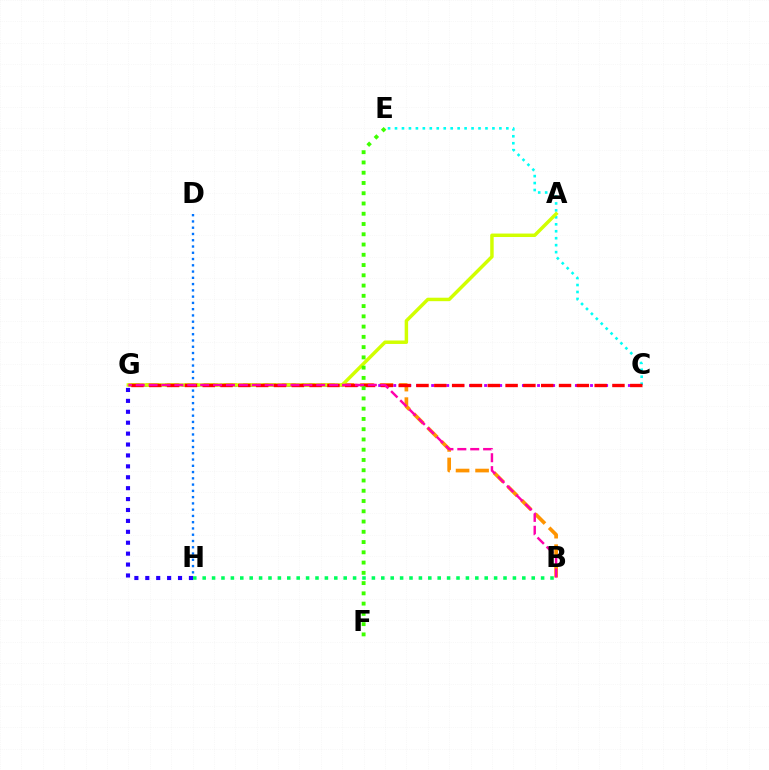{('C', 'E'): [{'color': '#00fff6', 'line_style': 'dotted', 'thickness': 1.89}], ('D', 'H'): [{'color': '#0074ff', 'line_style': 'dotted', 'thickness': 1.7}], ('B', 'G'): [{'color': '#ff9400', 'line_style': 'dashed', 'thickness': 2.65}, {'color': '#ff00ac', 'line_style': 'dashed', 'thickness': 1.75}], ('C', 'G'): [{'color': '#b900ff', 'line_style': 'dotted', 'thickness': 2.06}, {'color': '#ff0000', 'line_style': 'dashed', 'thickness': 2.42}], ('A', 'G'): [{'color': '#d1ff00', 'line_style': 'solid', 'thickness': 2.49}], ('G', 'H'): [{'color': '#2500ff', 'line_style': 'dotted', 'thickness': 2.96}], ('E', 'F'): [{'color': '#3dff00', 'line_style': 'dotted', 'thickness': 2.79}], ('B', 'H'): [{'color': '#00ff5c', 'line_style': 'dotted', 'thickness': 2.55}]}